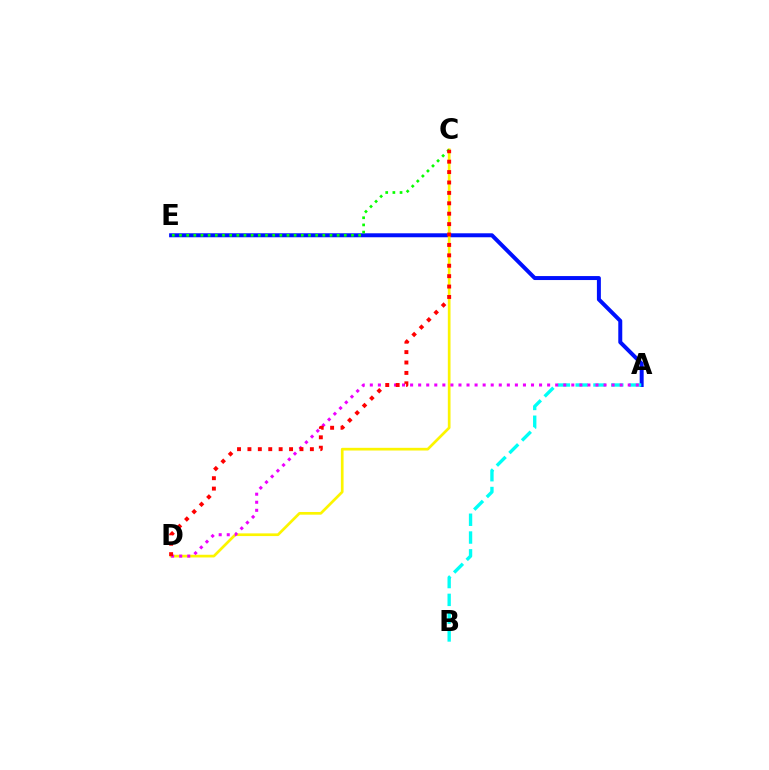{('A', 'E'): [{'color': '#0010ff', 'line_style': 'solid', 'thickness': 2.86}], ('C', 'D'): [{'color': '#fcf500', 'line_style': 'solid', 'thickness': 1.94}, {'color': '#ff0000', 'line_style': 'dotted', 'thickness': 2.83}], ('C', 'E'): [{'color': '#08ff00', 'line_style': 'dotted', 'thickness': 1.95}], ('A', 'B'): [{'color': '#00fff6', 'line_style': 'dashed', 'thickness': 2.42}], ('A', 'D'): [{'color': '#ee00ff', 'line_style': 'dotted', 'thickness': 2.19}]}